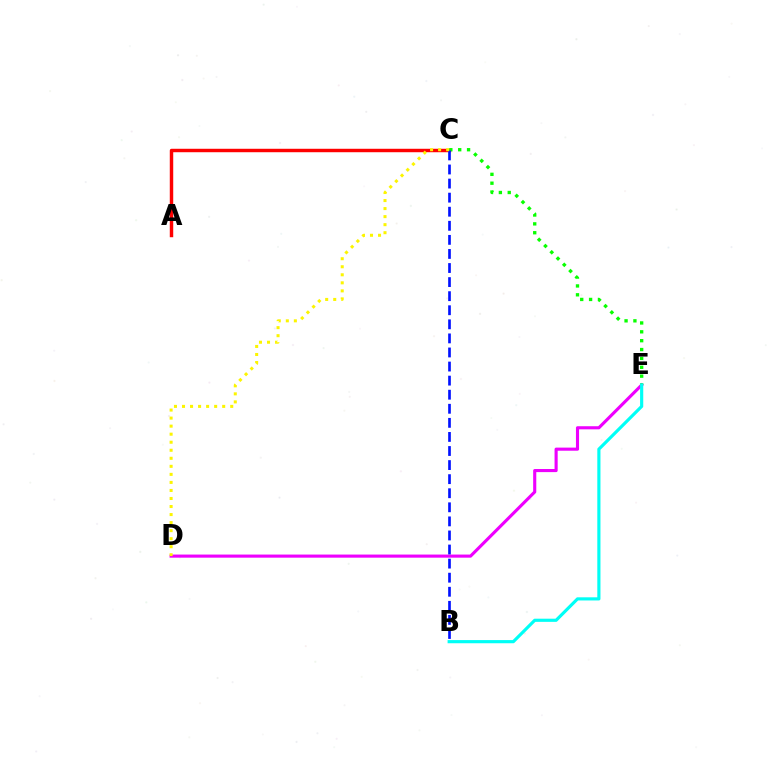{('D', 'E'): [{'color': '#ee00ff', 'line_style': 'solid', 'thickness': 2.24}], ('A', 'C'): [{'color': '#ff0000', 'line_style': 'solid', 'thickness': 2.48}], ('C', 'E'): [{'color': '#08ff00', 'line_style': 'dotted', 'thickness': 2.41}], ('B', 'C'): [{'color': '#0010ff', 'line_style': 'dashed', 'thickness': 1.91}], ('C', 'D'): [{'color': '#fcf500', 'line_style': 'dotted', 'thickness': 2.18}], ('B', 'E'): [{'color': '#00fff6', 'line_style': 'solid', 'thickness': 2.28}]}